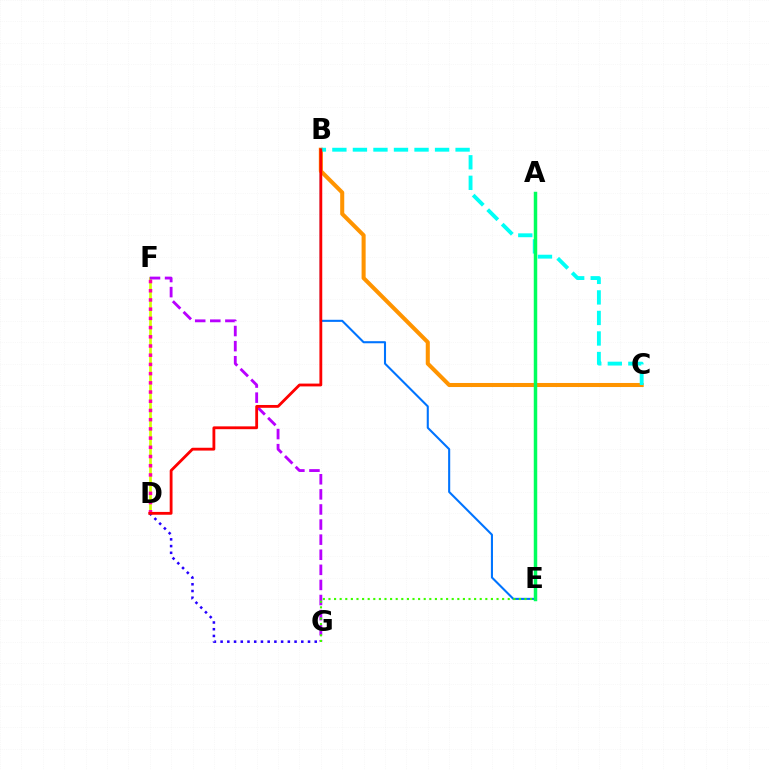{('D', 'F'): [{'color': '#d1ff00', 'line_style': 'solid', 'thickness': 1.92}, {'color': '#ff00ac', 'line_style': 'dotted', 'thickness': 2.5}], ('B', 'E'): [{'color': '#0074ff', 'line_style': 'solid', 'thickness': 1.5}], ('D', 'G'): [{'color': '#2500ff', 'line_style': 'dotted', 'thickness': 1.83}], ('B', 'C'): [{'color': '#ff9400', 'line_style': 'solid', 'thickness': 2.92}, {'color': '#00fff6', 'line_style': 'dashed', 'thickness': 2.79}], ('F', 'G'): [{'color': '#b900ff', 'line_style': 'dashed', 'thickness': 2.05}], ('B', 'D'): [{'color': '#ff0000', 'line_style': 'solid', 'thickness': 2.03}], ('E', 'G'): [{'color': '#3dff00', 'line_style': 'dotted', 'thickness': 1.52}], ('A', 'E'): [{'color': '#00ff5c', 'line_style': 'solid', 'thickness': 2.5}]}